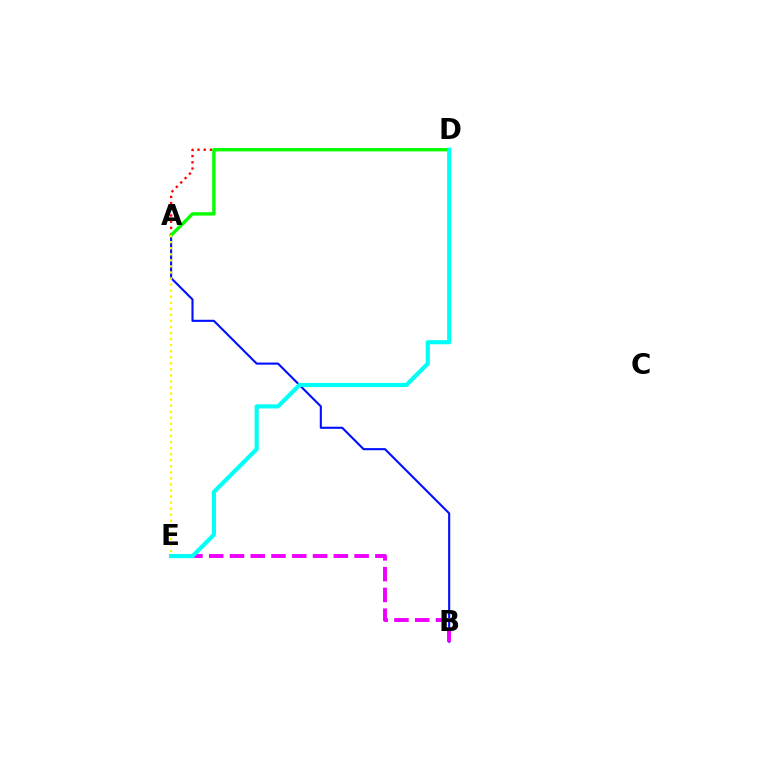{('A', 'B'): [{'color': '#0010ff', 'line_style': 'solid', 'thickness': 1.52}], ('A', 'D'): [{'color': '#ff0000', 'line_style': 'dotted', 'thickness': 1.69}, {'color': '#08ff00', 'line_style': 'solid', 'thickness': 2.43}], ('B', 'E'): [{'color': '#ee00ff', 'line_style': 'dashed', 'thickness': 2.82}], ('A', 'E'): [{'color': '#fcf500', 'line_style': 'dotted', 'thickness': 1.65}], ('D', 'E'): [{'color': '#00fff6', 'line_style': 'solid', 'thickness': 2.98}]}